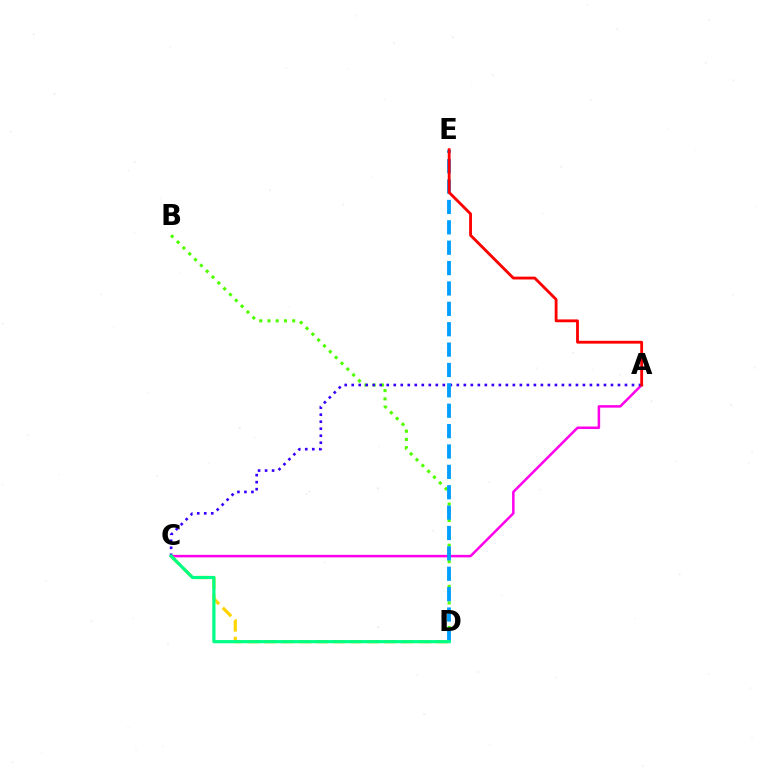{('A', 'C'): [{'color': '#ff00ed', 'line_style': 'solid', 'thickness': 1.82}, {'color': '#3700ff', 'line_style': 'dotted', 'thickness': 1.9}], ('B', 'D'): [{'color': '#4fff00', 'line_style': 'dotted', 'thickness': 2.24}], ('C', 'D'): [{'color': '#ffd500', 'line_style': 'dashed', 'thickness': 2.32}, {'color': '#00ff86', 'line_style': 'solid', 'thickness': 2.29}], ('D', 'E'): [{'color': '#009eff', 'line_style': 'dashed', 'thickness': 2.77}], ('A', 'E'): [{'color': '#ff0000', 'line_style': 'solid', 'thickness': 2.04}]}